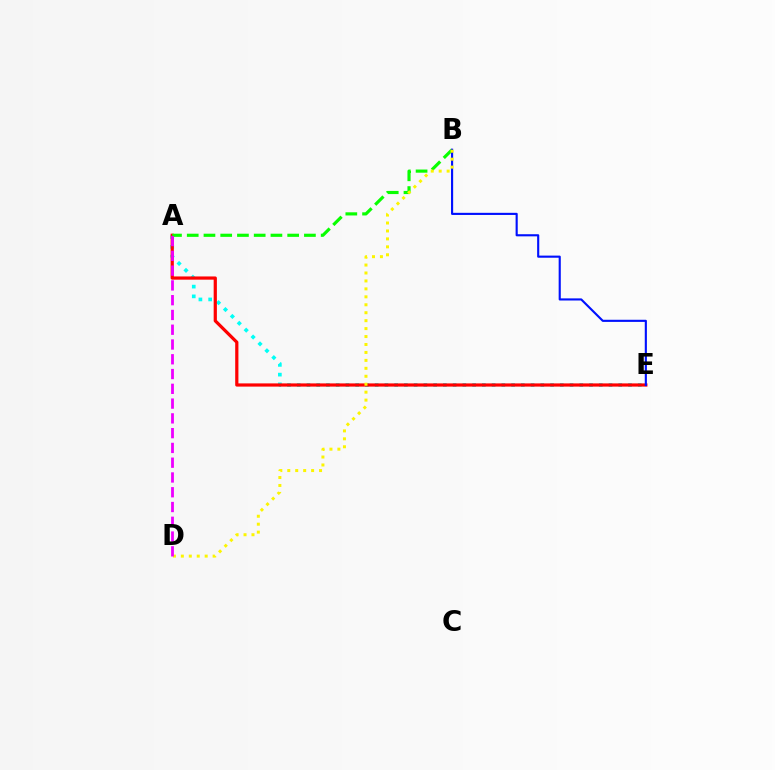{('A', 'E'): [{'color': '#00fff6', 'line_style': 'dotted', 'thickness': 2.65}, {'color': '#ff0000', 'line_style': 'solid', 'thickness': 2.31}], ('A', 'B'): [{'color': '#08ff00', 'line_style': 'dashed', 'thickness': 2.27}], ('B', 'E'): [{'color': '#0010ff', 'line_style': 'solid', 'thickness': 1.53}], ('B', 'D'): [{'color': '#fcf500', 'line_style': 'dotted', 'thickness': 2.16}], ('A', 'D'): [{'color': '#ee00ff', 'line_style': 'dashed', 'thickness': 2.01}]}